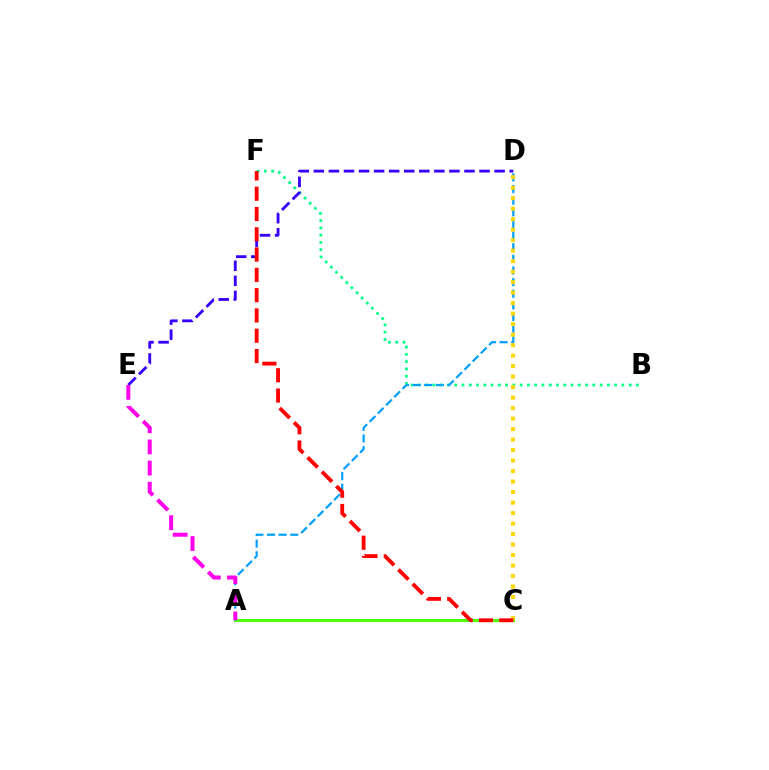{('B', 'F'): [{'color': '#00ff86', 'line_style': 'dotted', 'thickness': 1.98}], ('D', 'E'): [{'color': '#3700ff', 'line_style': 'dashed', 'thickness': 2.05}], ('A', 'C'): [{'color': '#4fff00', 'line_style': 'solid', 'thickness': 2.21}], ('A', 'D'): [{'color': '#009eff', 'line_style': 'dashed', 'thickness': 1.58}], ('C', 'D'): [{'color': '#ffd500', 'line_style': 'dotted', 'thickness': 2.85}], ('A', 'E'): [{'color': '#ff00ed', 'line_style': 'dashed', 'thickness': 2.87}], ('C', 'F'): [{'color': '#ff0000', 'line_style': 'dashed', 'thickness': 2.76}]}